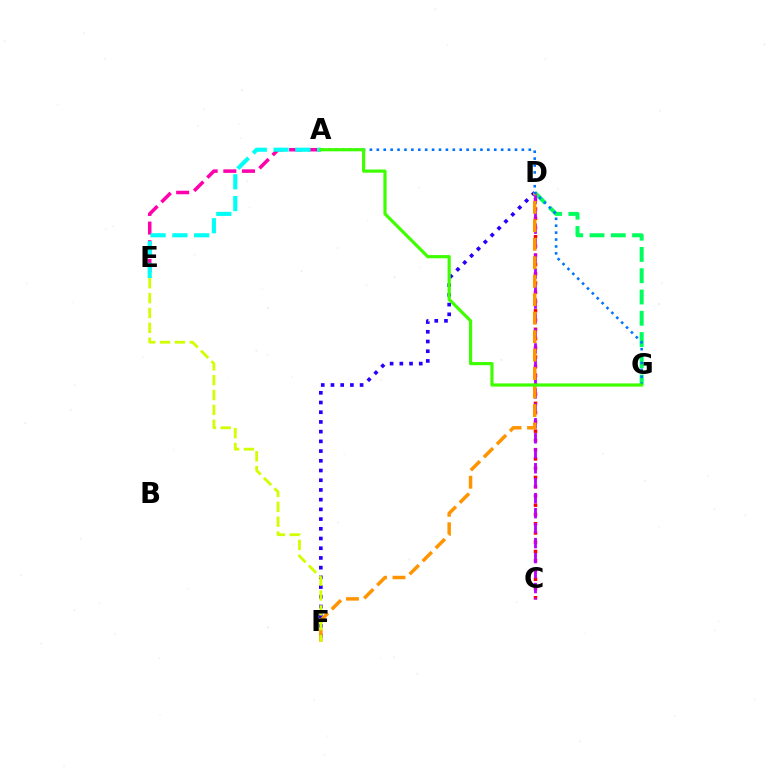{('D', 'G'): [{'color': '#00ff5c', 'line_style': 'dashed', 'thickness': 2.89}], ('D', 'F'): [{'color': '#2500ff', 'line_style': 'dotted', 'thickness': 2.64}, {'color': '#ff9400', 'line_style': 'dashed', 'thickness': 2.51}], ('A', 'E'): [{'color': '#ff00ac', 'line_style': 'dashed', 'thickness': 2.54}, {'color': '#00fff6', 'line_style': 'dashed', 'thickness': 2.96}], ('C', 'D'): [{'color': '#ff0000', 'line_style': 'dotted', 'thickness': 2.51}, {'color': '#b900ff', 'line_style': 'dashed', 'thickness': 2.03}], ('E', 'F'): [{'color': '#d1ff00', 'line_style': 'dashed', 'thickness': 2.02}], ('A', 'G'): [{'color': '#0074ff', 'line_style': 'dotted', 'thickness': 1.88}, {'color': '#3dff00', 'line_style': 'solid', 'thickness': 2.29}]}